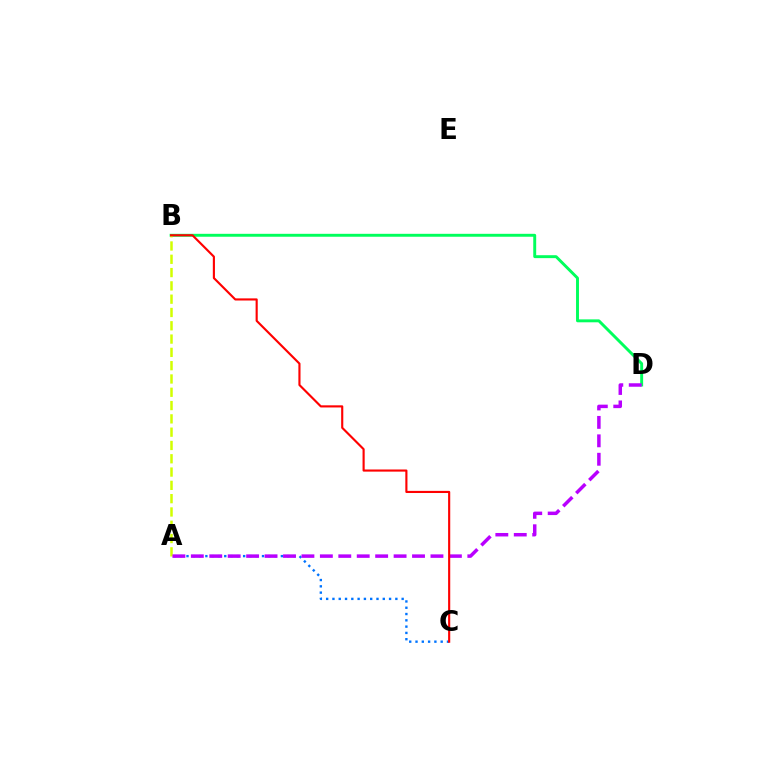{('B', 'D'): [{'color': '#00ff5c', 'line_style': 'solid', 'thickness': 2.11}], ('A', 'C'): [{'color': '#0074ff', 'line_style': 'dotted', 'thickness': 1.71}], ('A', 'B'): [{'color': '#d1ff00', 'line_style': 'dashed', 'thickness': 1.81}], ('A', 'D'): [{'color': '#b900ff', 'line_style': 'dashed', 'thickness': 2.5}], ('B', 'C'): [{'color': '#ff0000', 'line_style': 'solid', 'thickness': 1.54}]}